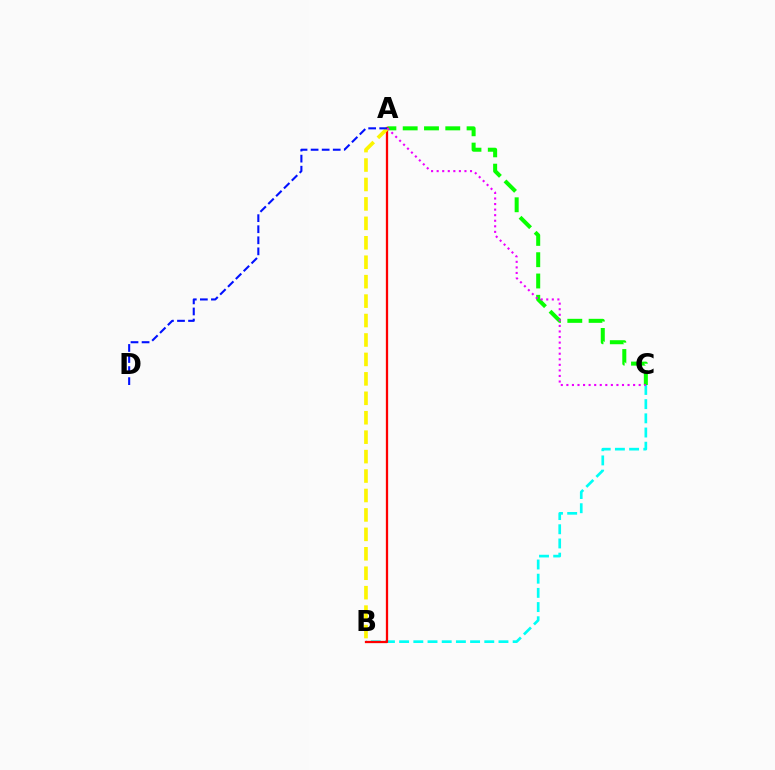{('B', 'C'): [{'color': '#00fff6', 'line_style': 'dashed', 'thickness': 1.93}], ('A', 'C'): [{'color': '#08ff00', 'line_style': 'dashed', 'thickness': 2.89}, {'color': '#ee00ff', 'line_style': 'dotted', 'thickness': 1.51}], ('A', 'B'): [{'color': '#ff0000', 'line_style': 'solid', 'thickness': 1.64}, {'color': '#fcf500', 'line_style': 'dashed', 'thickness': 2.64}], ('A', 'D'): [{'color': '#0010ff', 'line_style': 'dashed', 'thickness': 1.5}]}